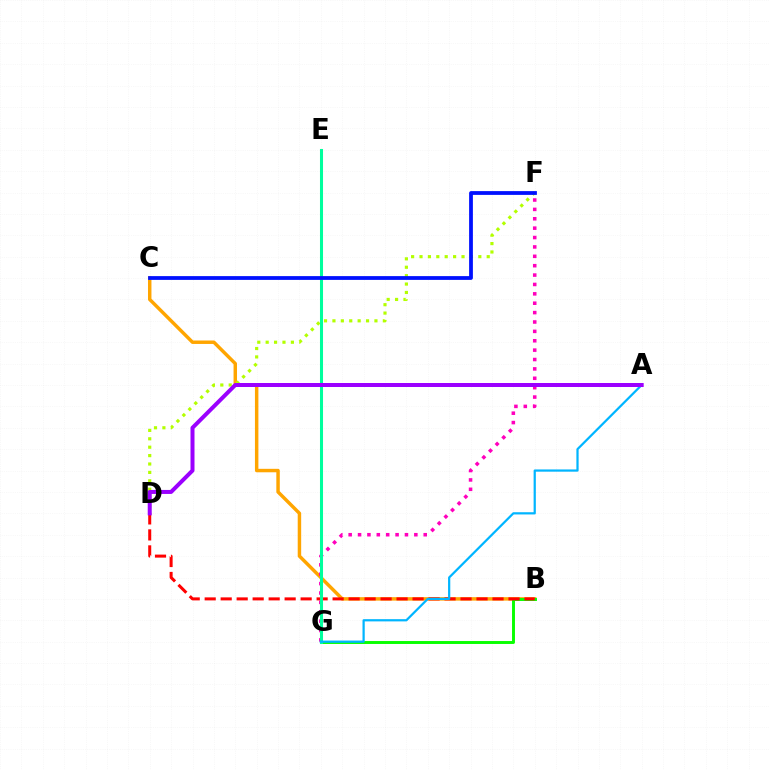{('B', 'C'): [{'color': '#ffa500', 'line_style': 'solid', 'thickness': 2.49}], ('D', 'F'): [{'color': '#b3ff00', 'line_style': 'dotted', 'thickness': 2.28}], ('F', 'G'): [{'color': '#ff00bd', 'line_style': 'dotted', 'thickness': 2.55}], ('B', 'G'): [{'color': '#08ff00', 'line_style': 'solid', 'thickness': 2.11}], ('B', 'D'): [{'color': '#ff0000', 'line_style': 'dashed', 'thickness': 2.17}], ('E', 'G'): [{'color': '#00ff9d', 'line_style': 'solid', 'thickness': 2.2}], ('A', 'G'): [{'color': '#00b5ff', 'line_style': 'solid', 'thickness': 1.6}], ('A', 'D'): [{'color': '#9b00ff', 'line_style': 'solid', 'thickness': 2.88}], ('C', 'F'): [{'color': '#0010ff', 'line_style': 'solid', 'thickness': 2.71}]}